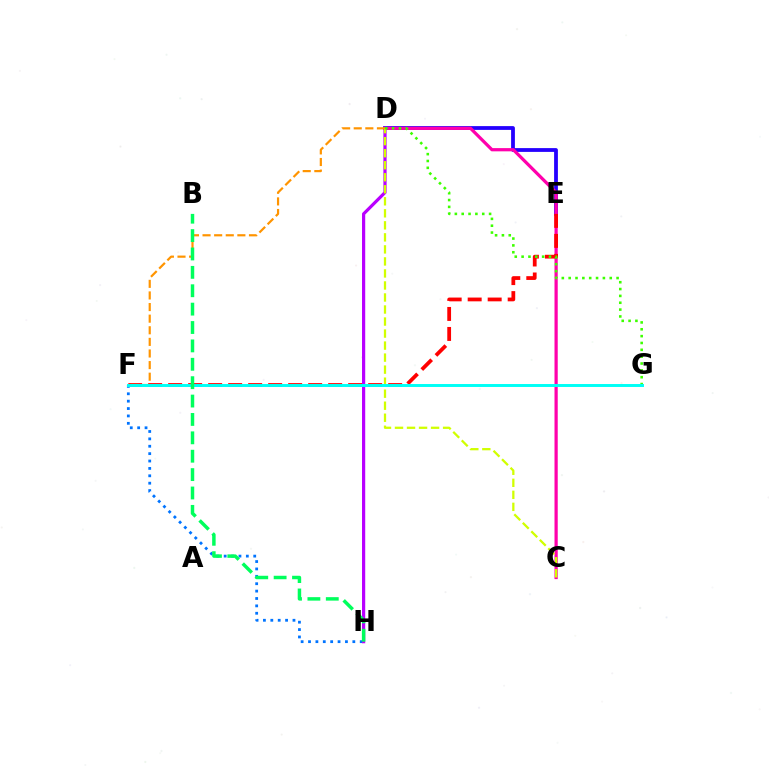{('D', 'E'): [{'color': '#2500ff', 'line_style': 'solid', 'thickness': 2.73}], ('C', 'D'): [{'color': '#ff00ac', 'line_style': 'solid', 'thickness': 2.32}, {'color': '#d1ff00', 'line_style': 'dashed', 'thickness': 1.63}], ('E', 'F'): [{'color': '#ff0000', 'line_style': 'dashed', 'thickness': 2.72}], ('F', 'H'): [{'color': '#0074ff', 'line_style': 'dotted', 'thickness': 2.01}], ('D', 'H'): [{'color': '#b900ff', 'line_style': 'solid', 'thickness': 2.3}], ('D', 'F'): [{'color': '#ff9400', 'line_style': 'dashed', 'thickness': 1.58}], ('D', 'G'): [{'color': '#3dff00', 'line_style': 'dotted', 'thickness': 1.86}], ('F', 'G'): [{'color': '#00fff6', 'line_style': 'solid', 'thickness': 2.12}], ('B', 'H'): [{'color': '#00ff5c', 'line_style': 'dashed', 'thickness': 2.5}]}